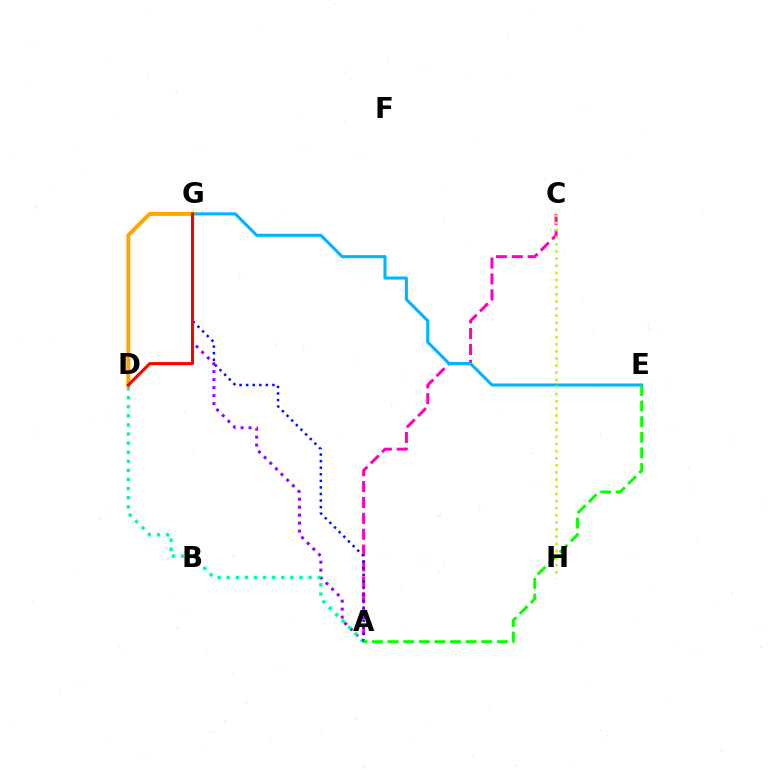{('A', 'C'): [{'color': '#ff00bd', 'line_style': 'dashed', 'thickness': 2.16}], ('E', 'G'): [{'color': '#00b5ff', 'line_style': 'solid', 'thickness': 2.22}], ('D', 'G'): [{'color': '#ffa500', 'line_style': 'solid', 'thickness': 2.86}, {'color': '#ff0000', 'line_style': 'solid', 'thickness': 2.2}], ('A', 'G'): [{'color': '#9b00ff', 'line_style': 'dotted', 'thickness': 2.17}, {'color': '#0010ff', 'line_style': 'dotted', 'thickness': 1.78}], ('A', 'D'): [{'color': '#00ff9d', 'line_style': 'dotted', 'thickness': 2.47}], ('C', 'H'): [{'color': '#b3ff00', 'line_style': 'dotted', 'thickness': 1.94}], ('A', 'E'): [{'color': '#08ff00', 'line_style': 'dashed', 'thickness': 2.12}]}